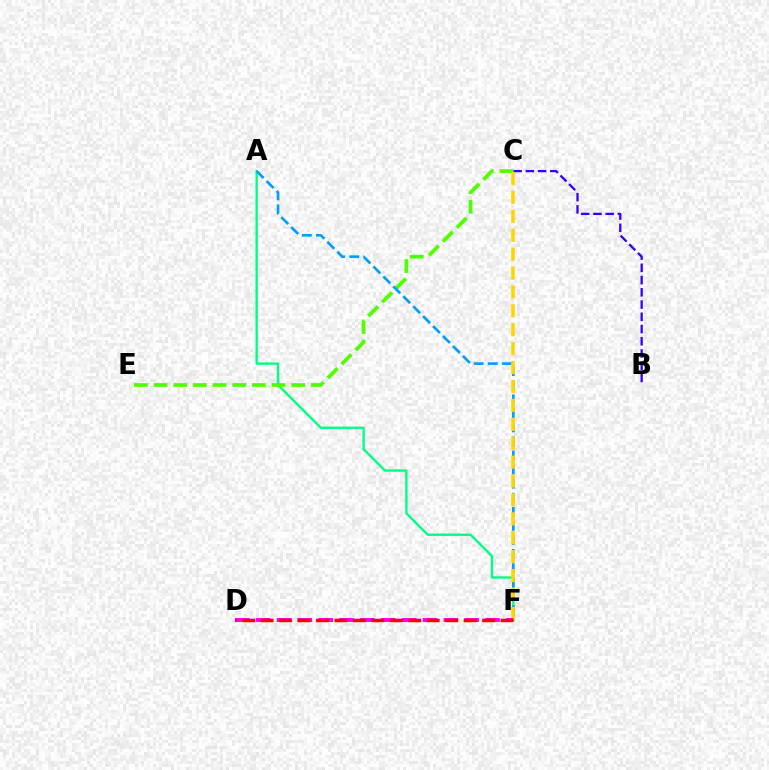{('B', 'C'): [{'color': '#3700ff', 'line_style': 'dashed', 'thickness': 1.66}], ('A', 'F'): [{'color': '#00ff86', 'line_style': 'solid', 'thickness': 1.71}, {'color': '#009eff', 'line_style': 'dashed', 'thickness': 1.91}], ('C', 'E'): [{'color': '#4fff00', 'line_style': 'dashed', 'thickness': 2.67}], ('C', 'F'): [{'color': '#ffd500', 'line_style': 'dashed', 'thickness': 2.57}], ('D', 'F'): [{'color': '#ff00ed', 'line_style': 'dashed', 'thickness': 2.83}, {'color': '#ff0000', 'line_style': 'dashed', 'thickness': 2.51}]}